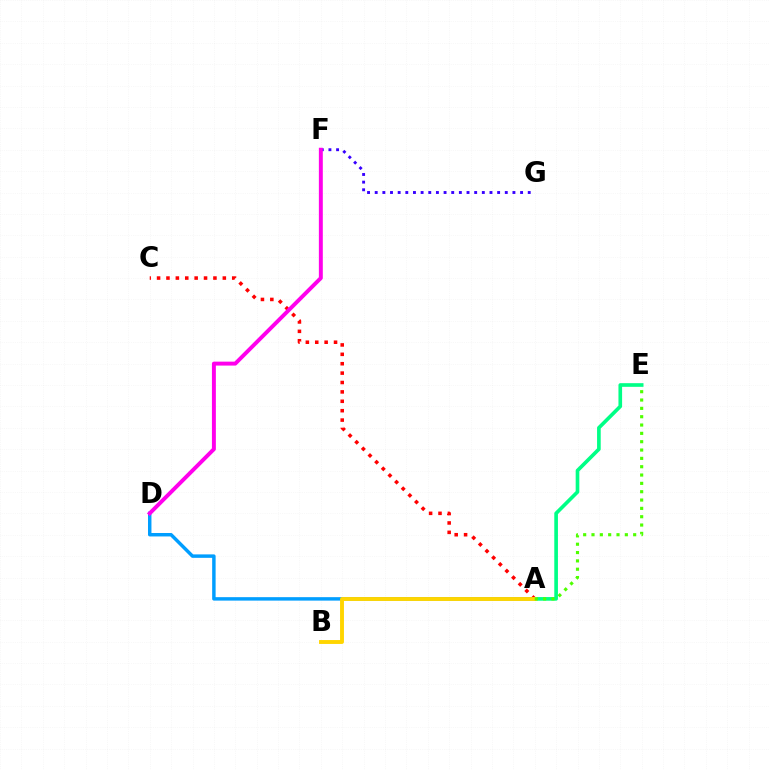{('A', 'D'): [{'color': '#009eff', 'line_style': 'solid', 'thickness': 2.48}], ('F', 'G'): [{'color': '#3700ff', 'line_style': 'dotted', 'thickness': 2.08}], ('A', 'E'): [{'color': '#00ff86', 'line_style': 'solid', 'thickness': 2.63}, {'color': '#4fff00', 'line_style': 'dotted', 'thickness': 2.26}], ('A', 'C'): [{'color': '#ff0000', 'line_style': 'dotted', 'thickness': 2.55}], ('A', 'B'): [{'color': '#ffd500', 'line_style': 'solid', 'thickness': 2.81}], ('D', 'F'): [{'color': '#ff00ed', 'line_style': 'solid', 'thickness': 2.84}]}